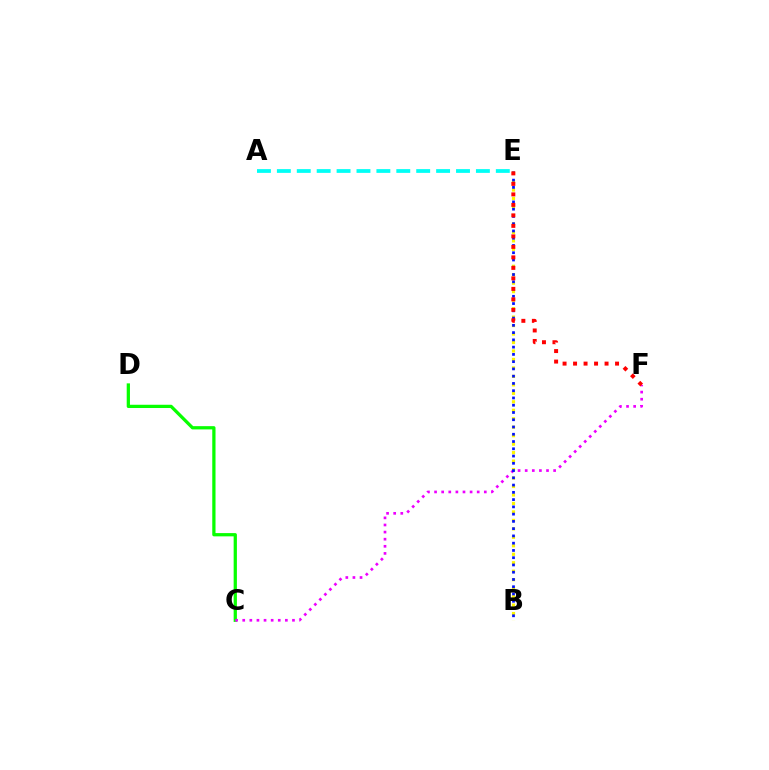{('C', 'D'): [{'color': '#08ff00', 'line_style': 'solid', 'thickness': 2.34}], ('A', 'E'): [{'color': '#00fff6', 'line_style': 'dashed', 'thickness': 2.7}], ('B', 'E'): [{'color': '#fcf500', 'line_style': 'dotted', 'thickness': 2.3}, {'color': '#0010ff', 'line_style': 'dotted', 'thickness': 1.97}], ('C', 'F'): [{'color': '#ee00ff', 'line_style': 'dotted', 'thickness': 1.93}], ('E', 'F'): [{'color': '#ff0000', 'line_style': 'dotted', 'thickness': 2.85}]}